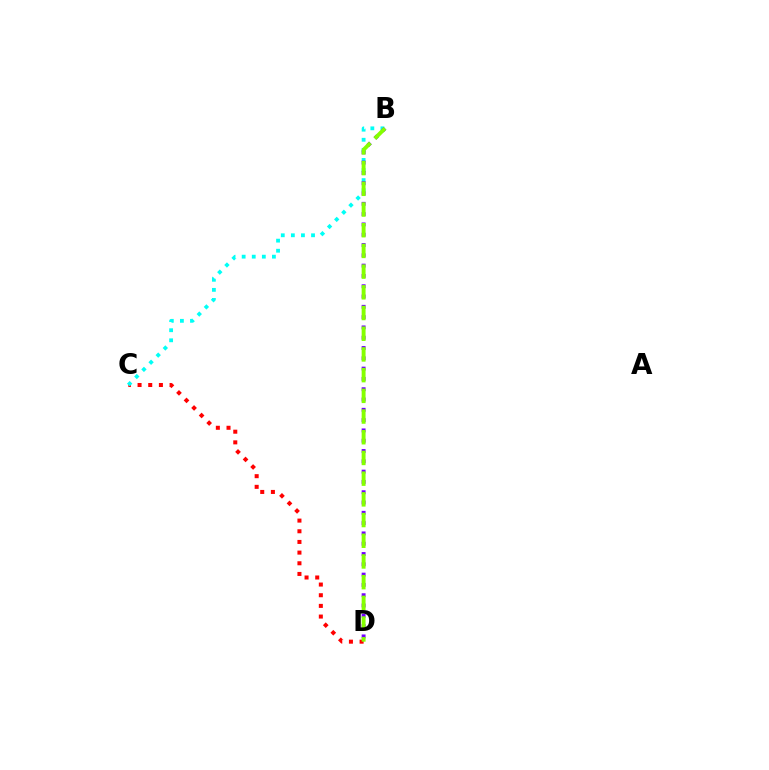{('C', 'D'): [{'color': '#ff0000', 'line_style': 'dotted', 'thickness': 2.9}], ('B', 'C'): [{'color': '#00fff6', 'line_style': 'dotted', 'thickness': 2.74}], ('B', 'D'): [{'color': '#7200ff', 'line_style': 'dotted', 'thickness': 2.8}, {'color': '#84ff00', 'line_style': 'dashed', 'thickness': 2.81}]}